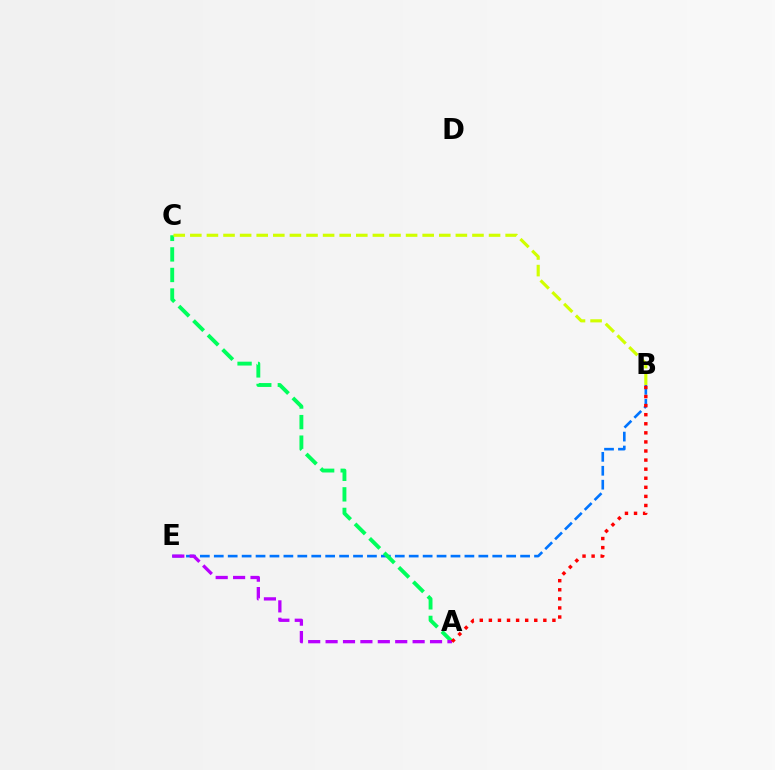{('B', 'E'): [{'color': '#0074ff', 'line_style': 'dashed', 'thickness': 1.89}], ('A', 'C'): [{'color': '#00ff5c', 'line_style': 'dashed', 'thickness': 2.79}], ('B', 'C'): [{'color': '#d1ff00', 'line_style': 'dashed', 'thickness': 2.25}], ('A', 'E'): [{'color': '#b900ff', 'line_style': 'dashed', 'thickness': 2.36}], ('A', 'B'): [{'color': '#ff0000', 'line_style': 'dotted', 'thickness': 2.47}]}